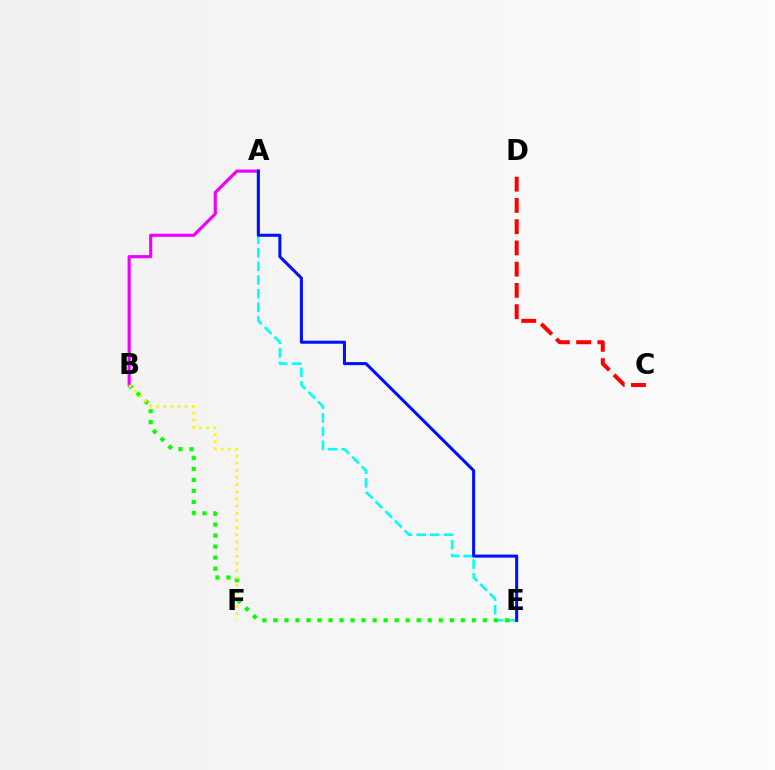{('A', 'E'): [{'color': '#00fff6', 'line_style': 'dashed', 'thickness': 1.85}, {'color': '#0010ff', 'line_style': 'solid', 'thickness': 2.2}], ('B', 'E'): [{'color': '#08ff00', 'line_style': 'dotted', 'thickness': 3.0}], ('A', 'B'): [{'color': '#ee00ff', 'line_style': 'solid', 'thickness': 2.26}], ('B', 'F'): [{'color': '#fcf500', 'line_style': 'dotted', 'thickness': 1.95}], ('C', 'D'): [{'color': '#ff0000', 'line_style': 'dashed', 'thickness': 2.89}]}